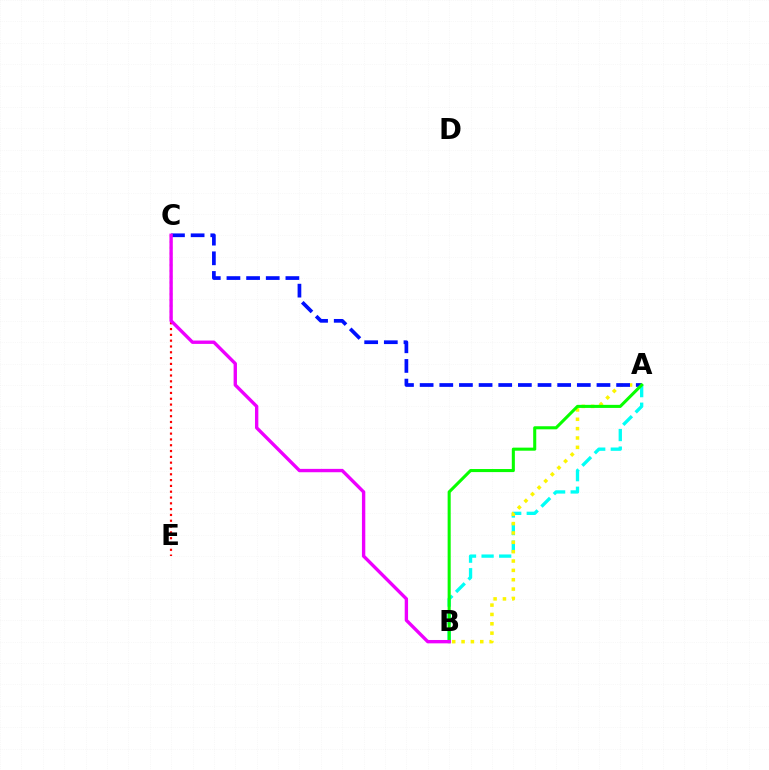{('A', 'B'): [{'color': '#00fff6', 'line_style': 'dashed', 'thickness': 2.39}, {'color': '#fcf500', 'line_style': 'dotted', 'thickness': 2.54}, {'color': '#08ff00', 'line_style': 'solid', 'thickness': 2.21}], ('A', 'C'): [{'color': '#0010ff', 'line_style': 'dashed', 'thickness': 2.67}], ('C', 'E'): [{'color': '#ff0000', 'line_style': 'dotted', 'thickness': 1.58}], ('B', 'C'): [{'color': '#ee00ff', 'line_style': 'solid', 'thickness': 2.42}]}